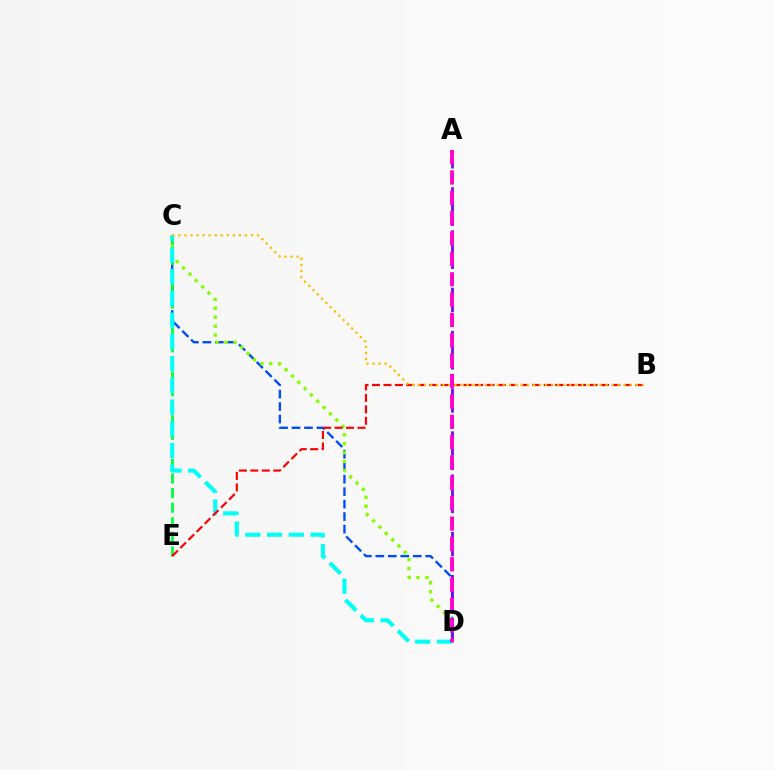{('C', 'D'): [{'color': '#004bff', 'line_style': 'dashed', 'thickness': 1.69}, {'color': '#84ff00', 'line_style': 'dotted', 'thickness': 2.43}, {'color': '#00fff6', 'line_style': 'dashed', 'thickness': 2.95}], ('C', 'E'): [{'color': '#00ff39', 'line_style': 'dashed', 'thickness': 1.98}], ('A', 'D'): [{'color': '#7200ff', 'line_style': 'dashed', 'thickness': 1.95}, {'color': '#ff00cf', 'line_style': 'dashed', 'thickness': 2.77}], ('B', 'E'): [{'color': '#ff0000', 'line_style': 'dashed', 'thickness': 1.56}], ('B', 'C'): [{'color': '#ffbd00', 'line_style': 'dotted', 'thickness': 1.64}]}